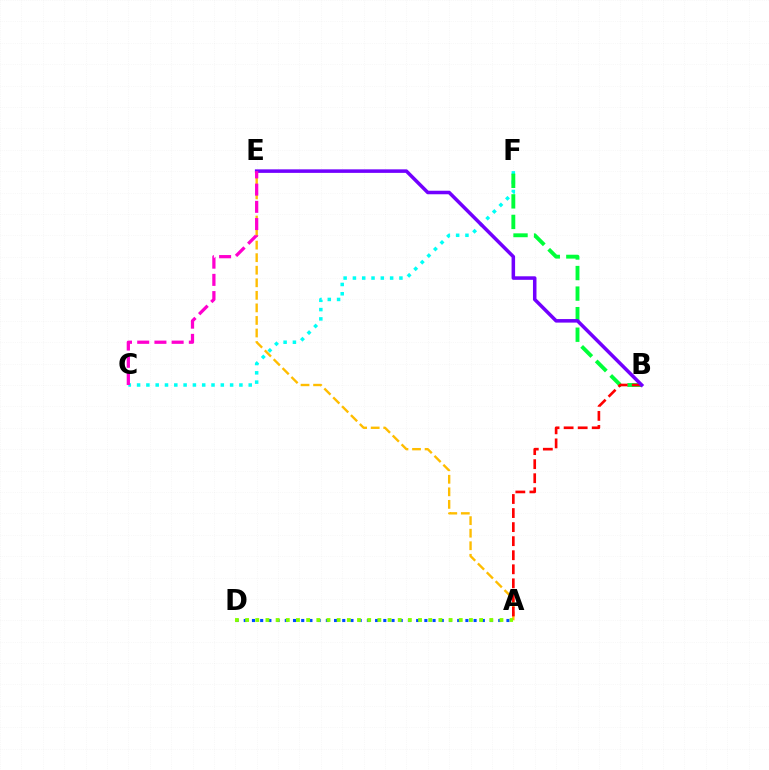{('A', 'D'): [{'color': '#004bff', 'line_style': 'dotted', 'thickness': 2.23}, {'color': '#84ff00', 'line_style': 'dotted', 'thickness': 2.76}], ('A', 'E'): [{'color': '#ffbd00', 'line_style': 'dashed', 'thickness': 1.71}], ('C', 'F'): [{'color': '#00fff6', 'line_style': 'dotted', 'thickness': 2.53}], ('B', 'F'): [{'color': '#00ff39', 'line_style': 'dashed', 'thickness': 2.79}], ('A', 'B'): [{'color': '#ff0000', 'line_style': 'dashed', 'thickness': 1.91}], ('B', 'E'): [{'color': '#7200ff', 'line_style': 'solid', 'thickness': 2.54}], ('C', 'E'): [{'color': '#ff00cf', 'line_style': 'dashed', 'thickness': 2.34}]}